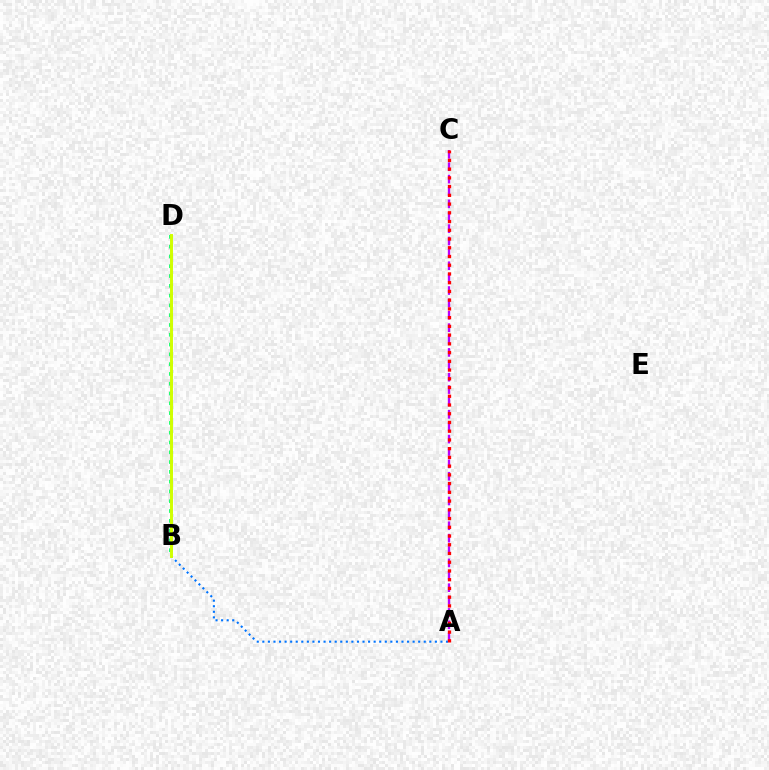{('B', 'D'): [{'color': '#00ff5c', 'line_style': 'dotted', 'thickness': 2.66}, {'color': '#d1ff00', 'line_style': 'solid', 'thickness': 2.12}], ('A', 'C'): [{'color': '#b900ff', 'line_style': 'dashed', 'thickness': 1.68}, {'color': '#ff0000', 'line_style': 'dotted', 'thickness': 2.37}], ('A', 'B'): [{'color': '#0074ff', 'line_style': 'dotted', 'thickness': 1.51}]}